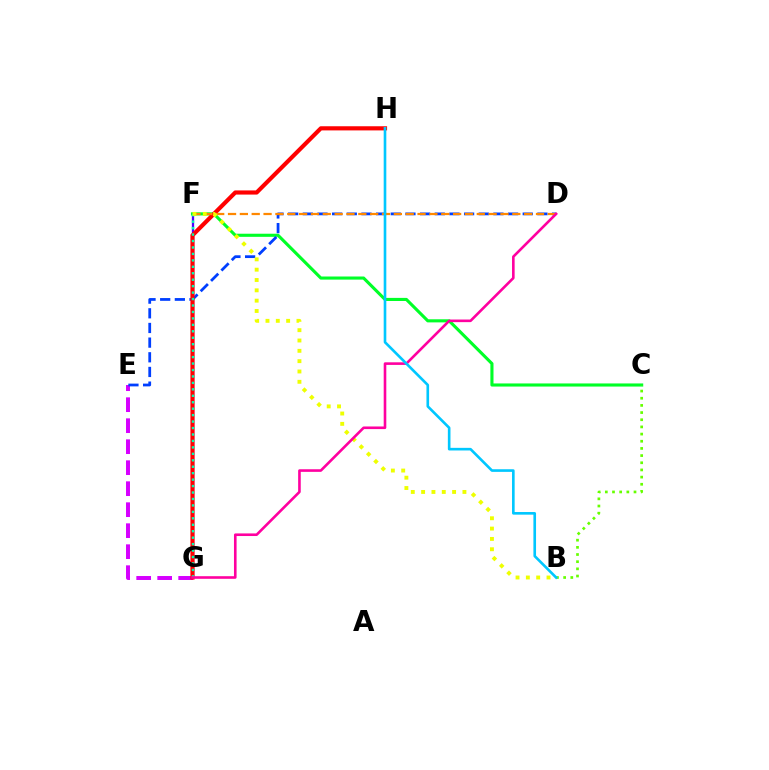{('F', 'G'): [{'color': '#4f00ff', 'line_style': 'solid', 'thickness': 1.65}, {'color': '#00ffaf', 'line_style': 'dotted', 'thickness': 1.75}], ('E', 'G'): [{'color': '#d600ff', 'line_style': 'dashed', 'thickness': 2.85}], ('C', 'F'): [{'color': '#00ff27', 'line_style': 'solid', 'thickness': 2.24}], ('B', 'C'): [{'color': '#66ff00', 'line_style': 'dotted', 'thickness': 1.95}], ('D', 'E'): [{'color': '#003fff', 'line_style': 'dashed', 'thickness': 1.99}], ('G', 'H'): [{'color': '#ff0000', 'line_style': 'solid', 'thickness': 2.99}], ('D', 'F'): [{'color': '#ff8800', 'line_style': 'dashed', 'thickness': 1.61}], ('B', 'F'): [{'color': '#eeff00', 'line_style': 'dotted', 'thickness': 2.81}], ('D', 'G'): [{'color': '#ff00a0', 'line_style': 'solid', 'thickness': 1.88}], ('B', 'H'): [{'color': '#00c7ff', 'line_style': 'solid', 'thickness': 1.89}]}